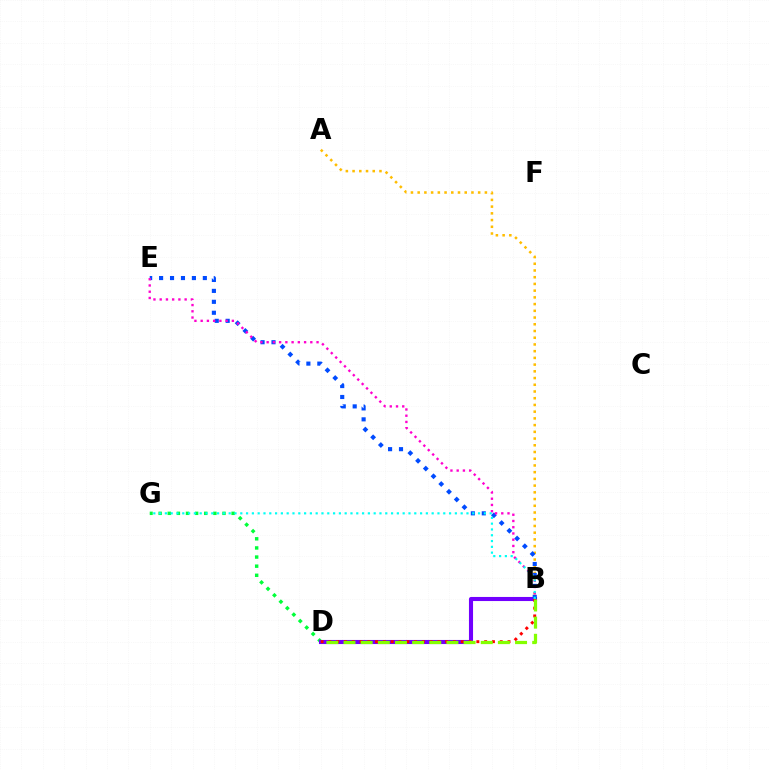{('D', 'G'): [{'color': '#00ff39', 'line_style': 'dotted', 'thickness': 2.48}], ('B', 'D'): [{'color': '#7200ff', 'line_style': 'solid', 'thickness': 2.94}, {'color': '#ff0000', 'line_style': 'dotted', 'thickness': 2.12}, {'color': '#84ff00', 'line_style': 'dashed', 'thickness': 2.33}], ('A', 'B'): [{'color': '#ffbd00', 'line_style': 'dotted', 'thickness': 1.83}], ('B', 'E'): [{'color': '#004bff', 'line_style': 'dotted', 'thickness': 2.97}, {'color': '#ff00cf', 'line_style': 'dotted', 'thickness': 1.69}], ('B', 'G'): [{'color': '#00fff6', 'line_style': 'dotted', 'thickness': 1.58}]}